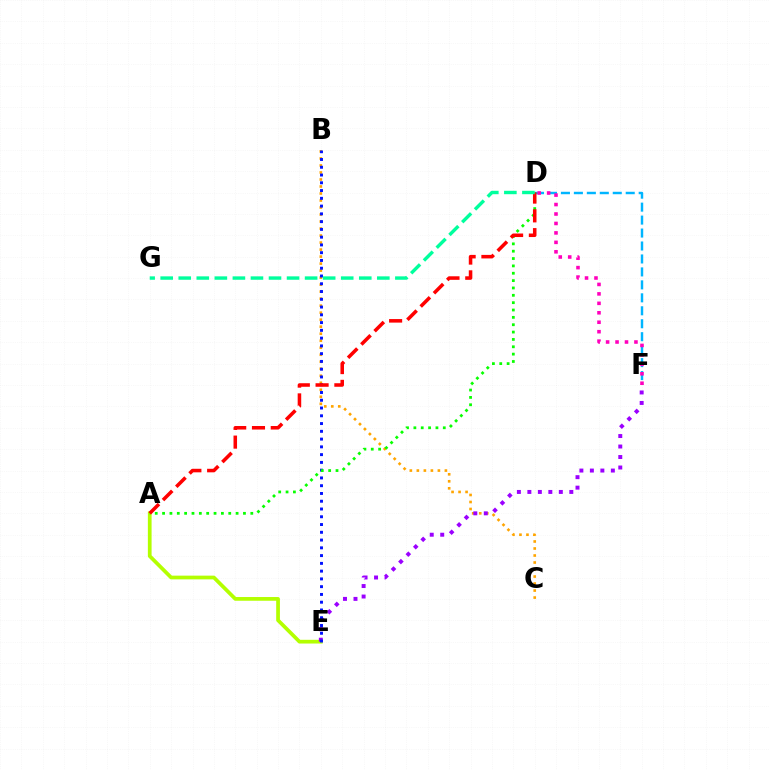{('B', 'C'): [{'color': '#ffa500', 'line_style': 'dotted', 'thickness': 1.9}], ('D', 'F'): [{'color': '#00b5ff', 'line_style': 'dashed', 'thickness': 1.76}, {'color': '#ff00bd', 'line_style': 'dotted', 'thickness': 2.57}], ('A', 'E'): [{'color': '#b3ff00', 'line_style': 'solid', 'thickness': 2.68}], ('E', 'F'): [{'color': '#9b00ff', 'line_style': 'dotted', 'thickness': 2.85}], ('B', 'E'): [{'color': '#0010ff', 'line_style': 'dotted', 'thickness': 2.11}], ('A', 'D'): [{'color': '#08ff00', 'line_style': 'dotted', 'thickness': 2.0}, {'color': '#ff0000', 'line_style': 'dashed', 'thickness': 2.55}], ('D', 'G'): [{'color': '#00ff9d', 'line_style': 'dashed', 'thickness': 2.45}]}